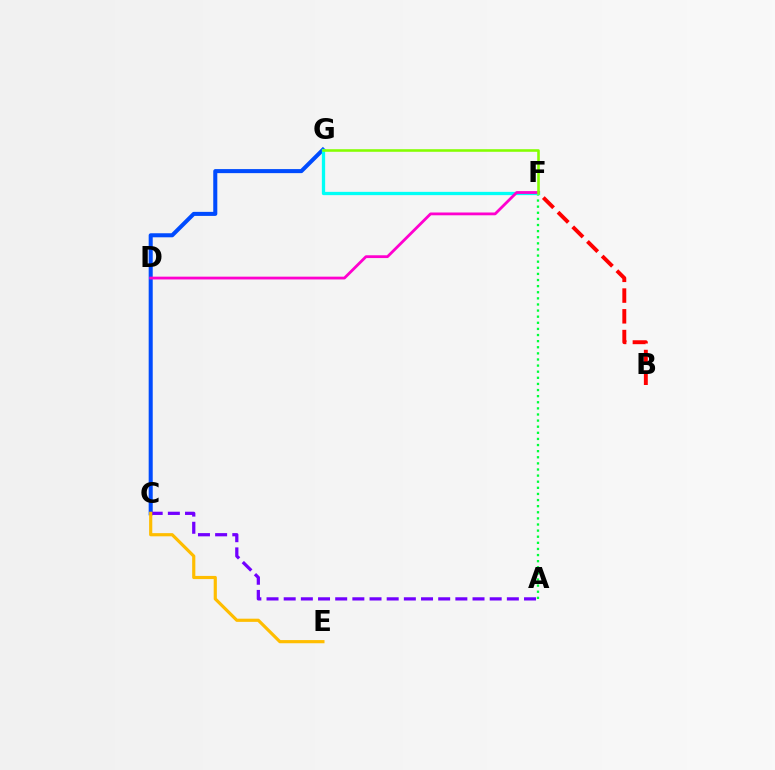{('B', 'F'): [{'color': '#ff0000', 'line_style': 'dashed', 'thickness': 2.82}], ('A', 'F'): [{'color': '#00ff39', 'line_style': 'dotted', 'thickness': 1.66}], ('C', 'G'): [{'color': '#004bff', 'line_style': 'solid', 'thickness': 2.91}], ('A', 'C'): [{'color': '#7200ff', 'line_style': 'dashed', 'thickness': 2.33}], ('F', 'G'): [{'color': '#00fff6', 'line_style': 'solid', 'thickness': 2.37}, {'color': '#84ff00', 'line_style': 'solid', 'thickness': 1.86}], ('D', 'F'): [{'color': '#ff00cf', 'line_style': 'solid', 'thickness': 2.01}], ('C', 'E'): [{'color': '#ffbd00', 'line_style': 'solid', 'thickness': 2.28}]}